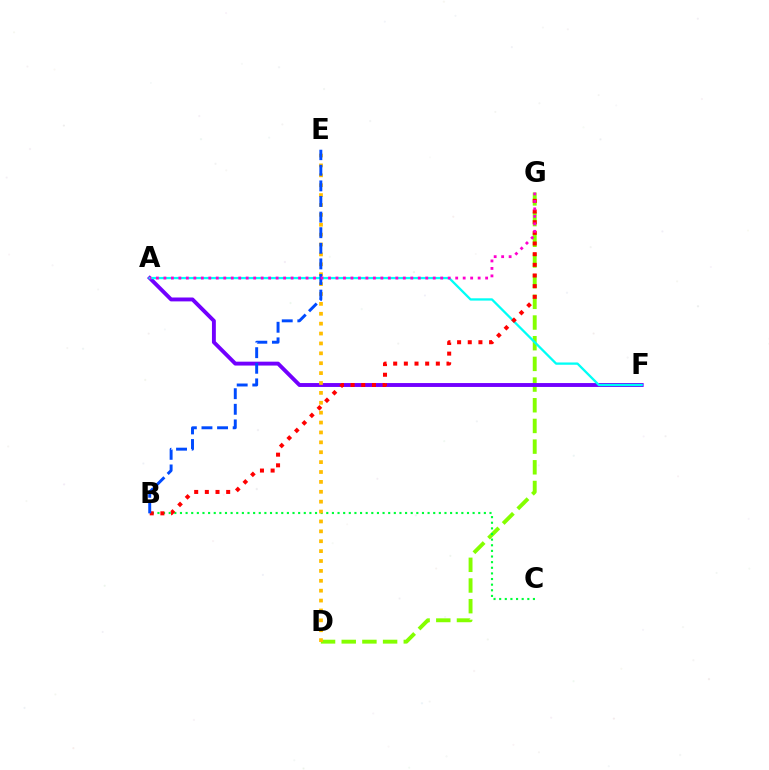{('D', 'G'): [{'color': '#84ff00', 'line_style': 'dashed', 'thickness': 2.81}], ('A', 'F'): [{'color': '#7200ff', 'line_style': 'solid', 'thickness': 2.8}, {'color': '#00fff6', 'line_style': 'solid', 'thickness': 1.65}], ('B', 'C'): [{'color': '#00ff39', 'line_style': 'dotted', 'thickness': 1.53}], ('B', 'G'): [{'color': '#ff0000', 'line_style': 'dotted', 'thickness': 2.9}], ('D', 'E'): [{'color': '#ffbd00', 'line_style': 'dotted', 'thickness': 2.69}], ('B', 'E'): [{'color': '#004bff', 'line_style': 'dashed', 'thickness': 2.12}], ('A', 'G'): [{'color': '#ff00cf', 'line_style': 'dotted', 'thickness': 2.03}]}